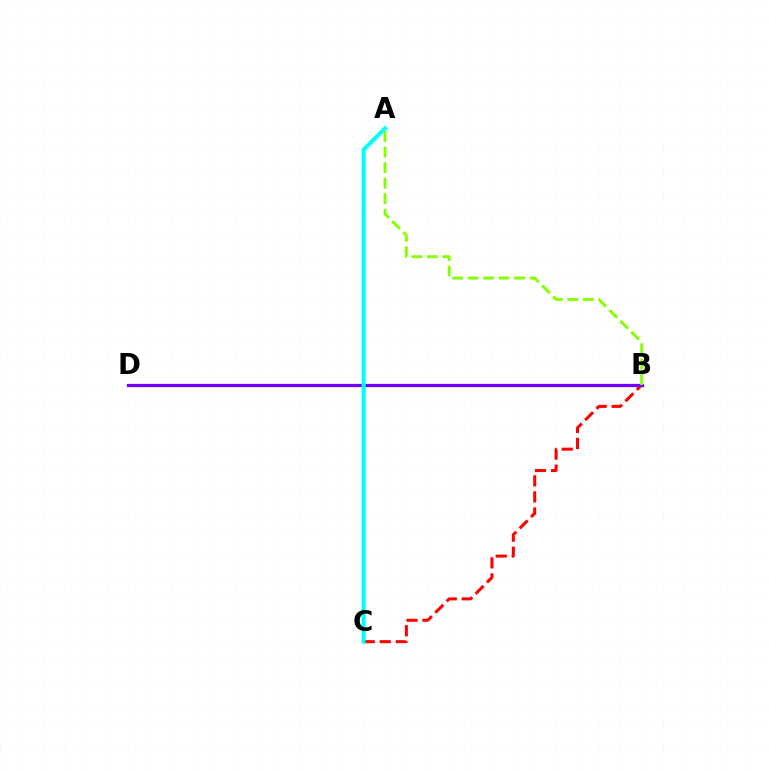{('B', 'C'): [{'color': '#ff0000', 'line_style': 'dashed', 'thickness': 2.18}], ('B', 'D'): [{'color': '#7200ff', 'line_style': 'solid', 'thickness': 2.34}], ('A', 'C'): [{'color': '#00fff6', 'line_style': 'solid', 'thickness': 2.89}], ('A', 'B'): [{'color': '#84ff00', 'line_style': 'dashed', 'thickness': 2.11}]}